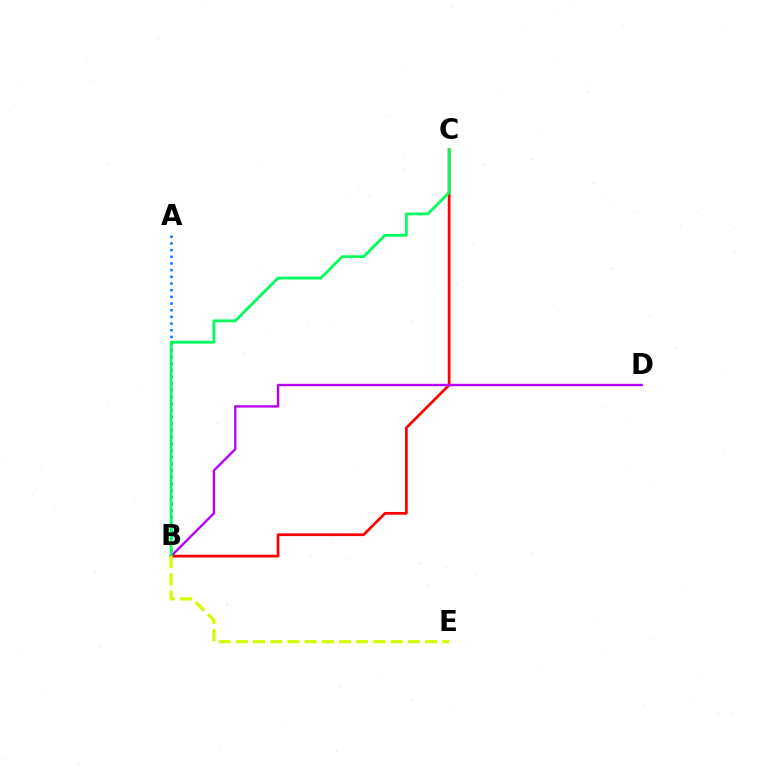{('A', 'B'): [{'color': '#0074ff', 'line_style': 'dotted', 'thickness': 1.81}], ('B', 'C'): [{'color': '#ff0000', 'line_style': 'solid', 'thickness': 1.97}, {'color': '#00ff5c', 'line_style': 'solid', 'thickness': 2.01}], ('B', 'D'): [{'color': '#b900ff', 'line_style': 'solid', 'thickness': 1.72}], ('B', 'E'): [{'color': '#d1ff00', 'line_style': 'dashed', 'thickness': 2.34}]}